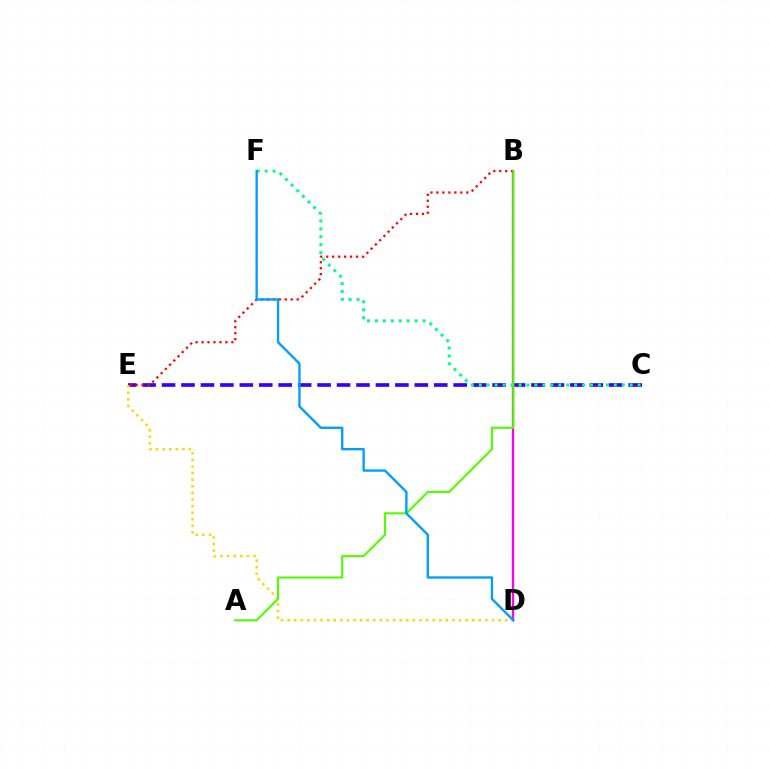{('C', 'E'): [{'color': '#3700ff', 'line_style': 'dashed', 'thickness': 2.64}], ('D', 'E'): [{'color': '#ffd500', 'line_style': 'dotted', 'thickness': 1.79}], ('B', 'D'): [{'color': '#ff00ed', 'line_style': 'solid', 'thickness': 1.67}], ('C', 'F'): [{'color': '#00ff86', 'line_style': 'dotted', 'thickness': 2.16}], ('B', 'E'): [{'color': '#ff0000', 'line_style': 'dotted', 'thickness': 1.62}], ('A', 'B'): [{'color': '#4fff00', 'line_style': 'solid', 'thickness': 1.52}], ('D', 'F'): [{'color': '#009eff', 'line_style': 'solid', 'thickness': 1.7}]}